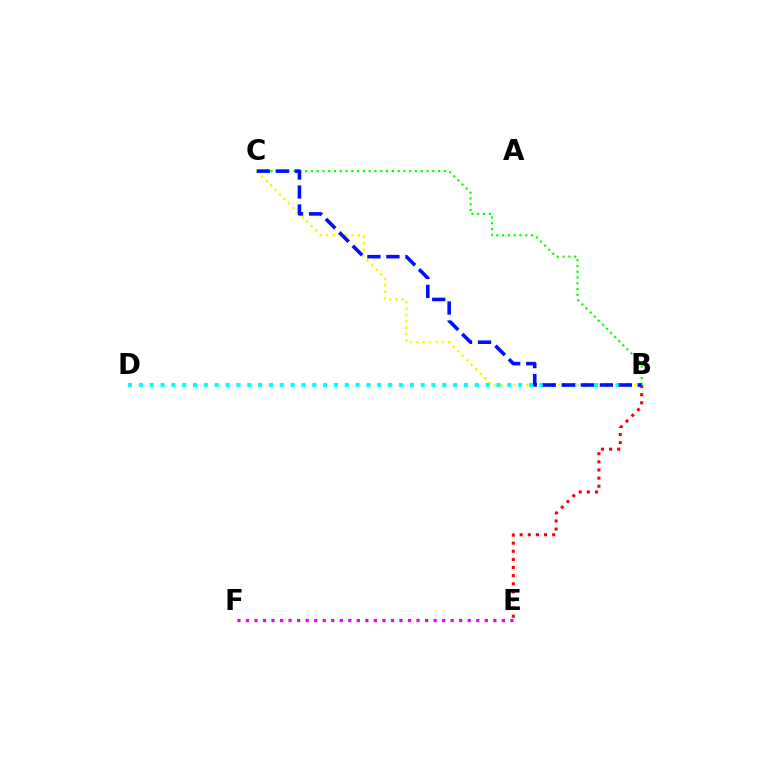{('B', 'E'): [{'color': '#ff0000', 'line_style': 'dotted', 'thickness': 2.21}], ('B', 'C'): [{'color': '#fcf500', 'line_style': 'dotted', 'thickness': 1.73}, {'color': '#08ff00', 'line_style': 'dotted', 'thickness': 1.57}, {'color': '#0010ff', 'line_style': 'dashed', 'thickness': 2.58}], ('B', 'D'): [{'color': '#00fff6', 'line_style': 'dotted', 'thickness': 2.94}], ('E', 'F'): [{'color': '#ee00ff', 'line_style': 'dotted', 'thickness': 2.32}]}